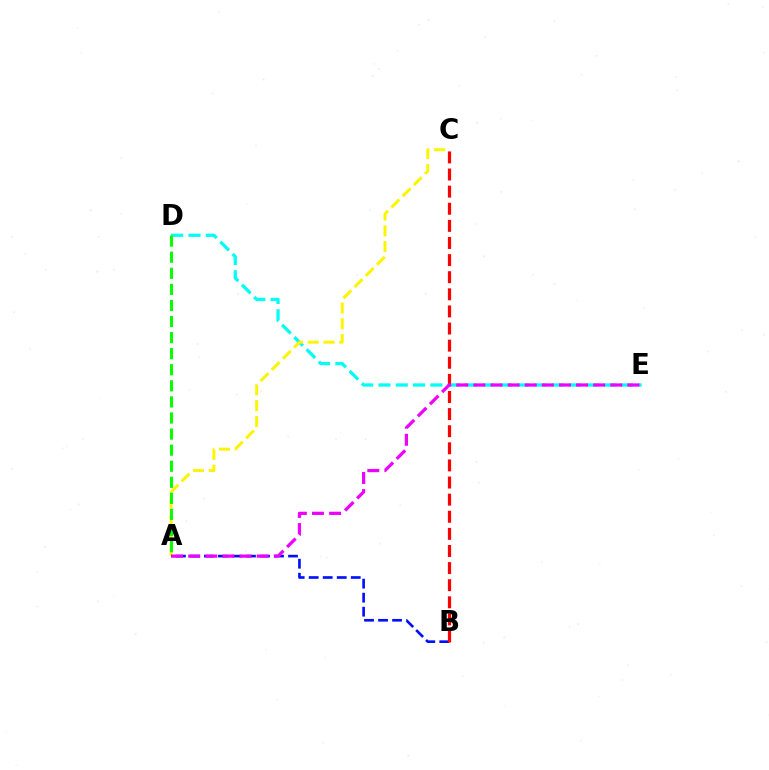{('D', 'E'): [{'color': '#00fff6', 'line_style': 'dashed', 'thickness': 2.35}], ('A', 'C'): [{'color': '#fcf500', 'line_style': 'dashed', 'thickness': 2.15}], ('A', 'B'): [{'color': '#0010ff', 'line_style': 'dashed', 'thickness': 1.9}], ('A', 'D'): [{'color': '#08ff00', 'line_style': 'dashed', 'thickness': 2.18}], ('B', 'C'): [{'color': '#ff0000', 'line_style': 'dashed', 'thickness': 2.32}], ('A', 'E'): [{'color': '#ee00ff', 'line_style': 'dashed', 'thickness': 2.32}]}